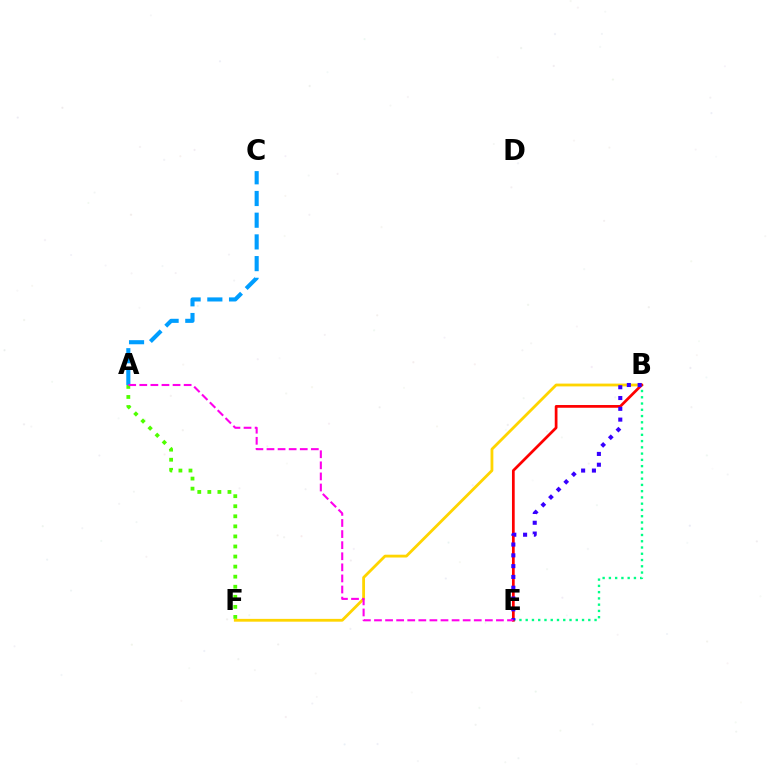{('B', 'F'): [{'color': '#ffd500', 'line_style': 'solid', 'thickness': 2.02}], ('B', 'E'): [{'color': '#00ff86', 'line_style': 'dotted', 'thickness': 1.7}, {'color': '#ff0000', 'line_style': 'solid', 'thickness': 1.97}, {'color': '#3700ff', 'line_style': 'dotted', 'thickness': 2.93}], ('A', 'C'): [{'color': '#009eff', 'line_style': 'dashed', 'thickness': 2.95}], ('A', 'F'): [{'color': '#4fff00', 'line_style': 'dotted', 'thickness': 2.73}], ('A', 'E'): [{'color': '#ff00ed', 'line_style': 'dashed', 'thickness': 1.51}]}